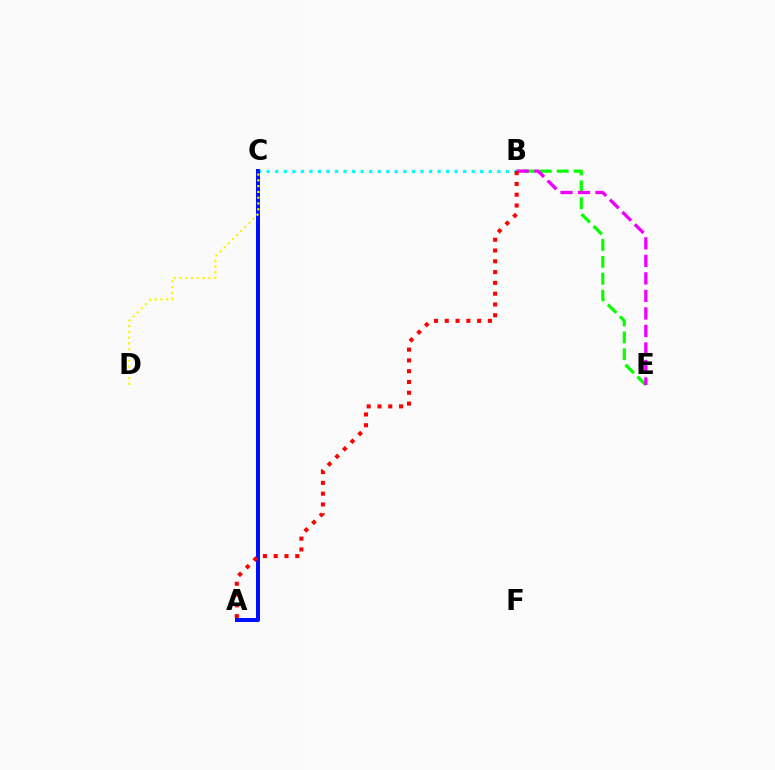{('B', 'E'): [{'color': '#08ff00', 'line_style': 'dashed', 'thickness': 2.3}, {'color': '#ee00ff', 'line_style': 'dashed', 'thickness': 2.38}], ('B', 'C'): [{'color': '#00fff6', 'line_style': 'dotted', 'thickness': 2.32}], ('A', 'C'): [{'color': '#0010ff', 'line_style': 'solid', 'thickness': 2.89}], ('C', 'D'): [{'color': '#fcf500', 'line_style': 'dotted', 'thickness': 1.57}], ('A', 'B'): [{'color': '#ff0000', 'line_style': 'dotted', 'thickness': 2.93}]}